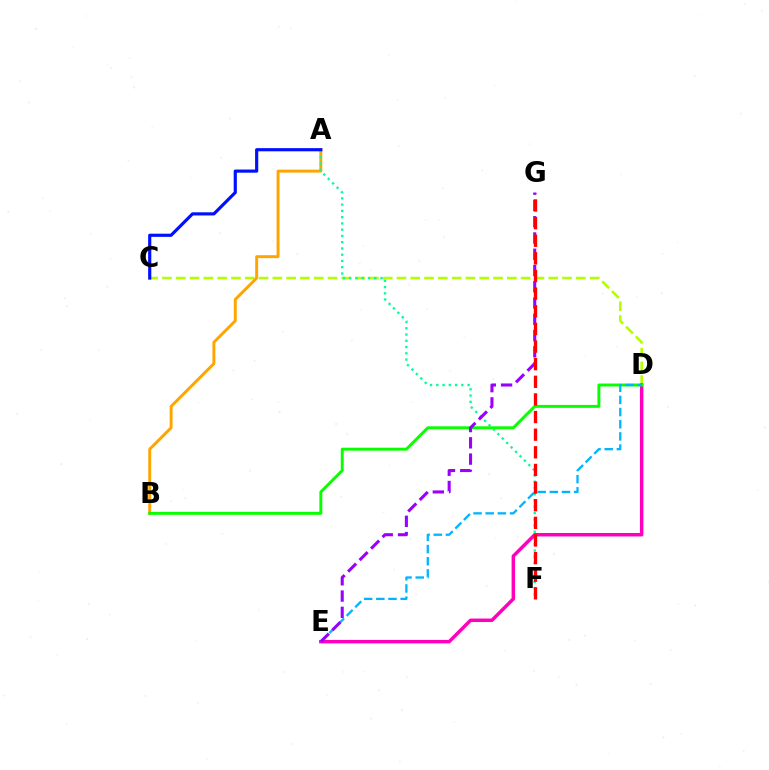{('C', 'D'): [{'color': '#b3ff00', 'line_style': 'dashed', 'thickness': 1.87}], ('A', 'B'): [{'color': '#ffa500', 'line_style': 'solid', 'thickness': 2.12}], ('A', 'F'): [{'color': '#00ff9d', 'line_style': 'dotted', 'thickness': 1.7}], ('D', 'E'): [{'color': '#ff00bd', 'line_style': 'solid', 'thickness': 2.5}, {'color': '#00b5ff', 'line_style': 'dashed', 'thickness': 1.65}], ('A', 'C'): [{'color': '#0010ff', 'line_style': 'solid', 'thickness': 2.28}], ('B', 'D'): [{'color': '#08ff00', 'line_style': 'solid', 'thickness': 2.11}], ('E', 'G'): [{'color': '#9b00ff', 'line_style': 'dashed', 'thickness': 2.21}], ('F', 'G'): [{'color': '#ff0000', 'line_style': 'dashed', 'thickness': 2.39}]}